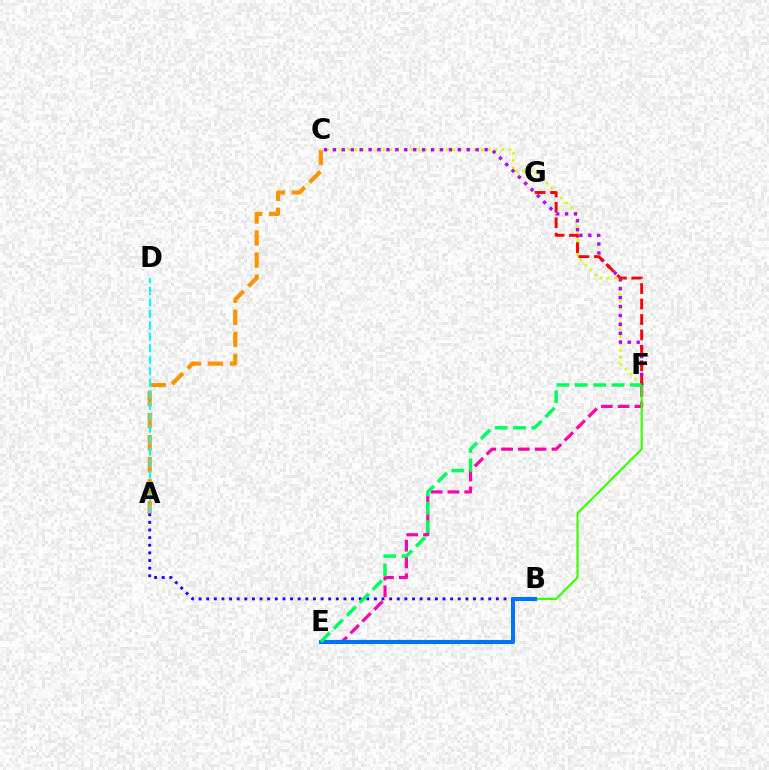{('A', 'C'): [{'color': '#ff9400', 'line_style': 'dashed', 'thickness': 2.99}], ('E', 'F'): [{'color': '#ff00ac', 'line_style': 'dashed', 'thickness': 2.28}, {'color': '#00ff5c', 'line_style': 'dashed', 'thickness': 2.5}], ('A', 'B'): [{'color': '#2500ff', 'line_style': 'dotted', 'thickness': 2.07}], ('C', 'F'): [{'color': '#d1ff00', 'line_style': 'dotted', 'thickness': 1.91}, {'color': '#b900ff', 'line_style': 'dotted', 'thickness': 2.42}], ('B', 'F'): [{'color': '#3dff00', 'line_style': 'solid', 'thickness': 1.58}], ('F', 'G'): [{'color': '#ff0000', 'line_style': 'dashed', 'thickness': 2.1}], ('B', 'E'): [{'color': '#0074ff', 'line_style': 'solid', 'thickness': 2.93}], ('A', 'D'): [{'color': '#00fff6', 'line_style': 'dashed', 'thickness': 1.56}]}